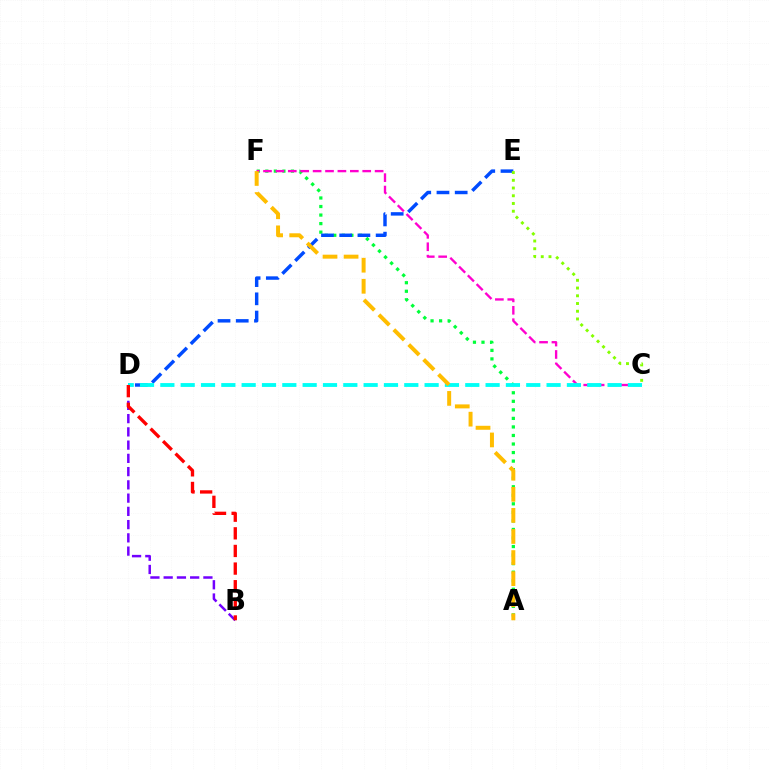{('A', 'F'): [{'color': '#00ff39', 'line_style': 'dotted', 'thickness': 2.32}, {'color': '#ffbd00', 'line_style': 'dashed', 'thickness': 2.86}], ('B', 'D'): [{'color': '#7200ff', 'line_style': 'dashed', 'thickness': 1.8}, {'color': '#ff0000', 'line_style': 'dashed', 'thickness': 2.39}], ('C', 'F'): [{'color': '#ff00cf', 'line_style': 'dashed', 'thickness': 1.69}], ('D', 'E'): [{'color': '#004bff', 'line_style': 'dashed', 'thickness': 2.47}], ('C', 'D'): [{'color': '#00fff6', 'line_style': 'dashed', 'thickness': 2.76}], ('C', 'E'): [{'color': '#84ff00', 'line_style': 'dotted', 'thickness': 2.1}]}